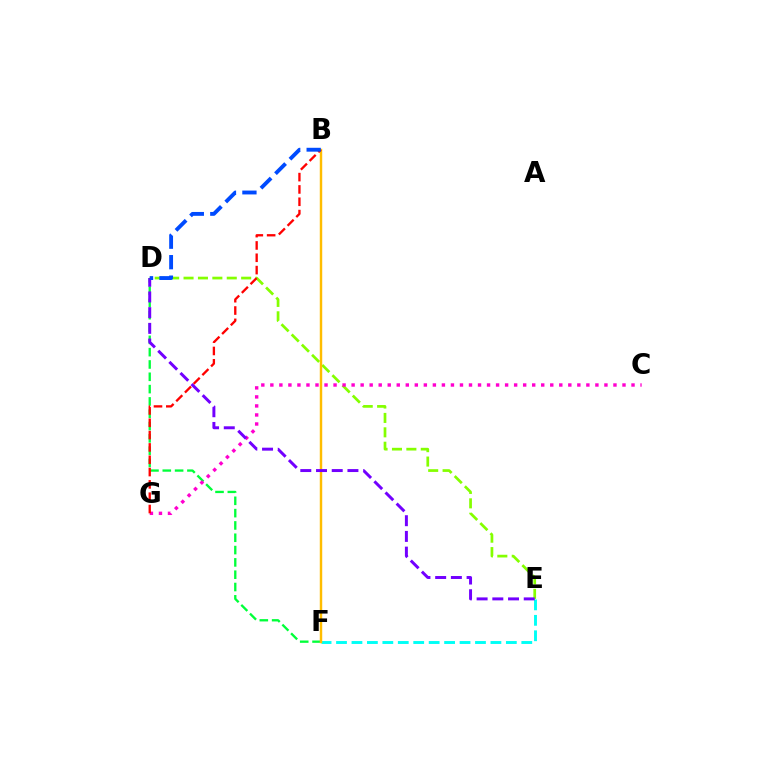{('E', 'F'): [{'color': '#00fff6', 'line_style': 'dashed', 'thickness': 2.1}], ('D', 'E'): [{'color': '#84ff00', 'line_style': 'dashed', 'thickness': 1.96}, {'color': '#7200ff', 'line_style': 'dashed', 'thickness': 2.13}], ('D', 'F'): [{'color': '#00ff39', 'line_style': 'dashed', 'thickness': 1.67}], ('B', 'F'): [{'color': '#ffbd00', 'line_style': 'solid', 'thickness': 1.76}], ('C', 'G'): [{'color': '#ff00cf', 'line_style': 'dotted', 'thickness': 2.45}], ('B', 'G'): [{'color': '#ff0000', 'line_style': 'dashed', 'thickness': 1.67}], ('B', 'D'): [{'color': '#004bff', 'line_style': 'dashed', 'thickness': 2.78}]}